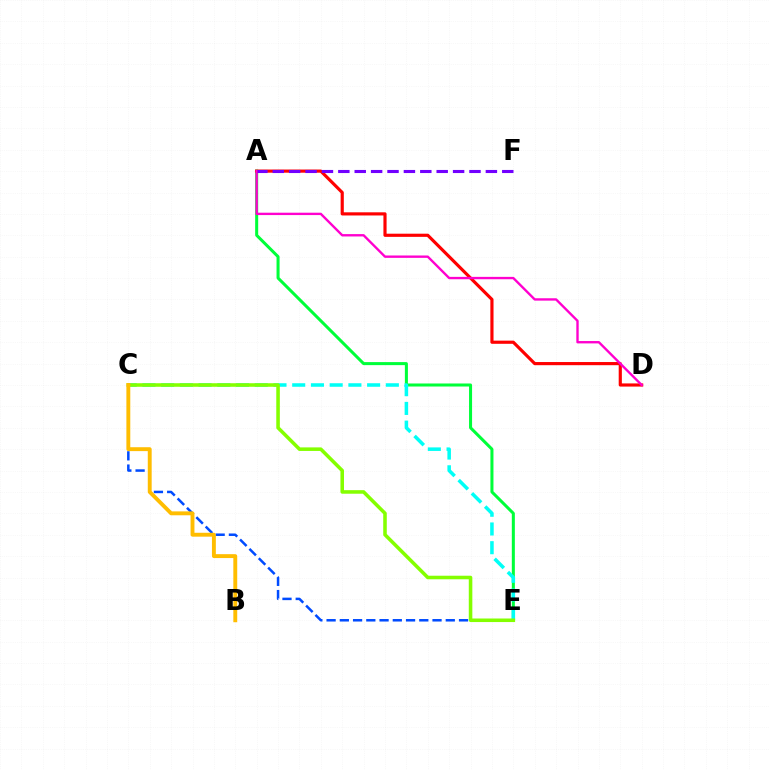{('A', 'E'): [{'color': '#00ff39', 'line_style': 'solid', 'thickness': 2.18}], ('C', 'E'): [{'color': '#00fff6', 'line_style': 'dashed', 'thickness': 2.54}, {'color': '#004bff', 'line_style': 'dashed', 'thickness': 1.8}, {'color': '#84ff00', 'line_style': 'solid', 'thickness': 2.56}], ('A', 'D'): [{'color': '#ff0000', 'line_style': 'solid', 'thickness': 2.28}, {'color': '#ff00cf', 'line_style': 'solid', 'thickness': 1.71}], ('A', 'F'): [{'color': '#7200ff', 'line_style': 'dashed', 'thickness': 2.23}], ('B', 'C'): [{'color': '#ffbd00', 'line_style': 'solid', 'thickness': 2.8}]}